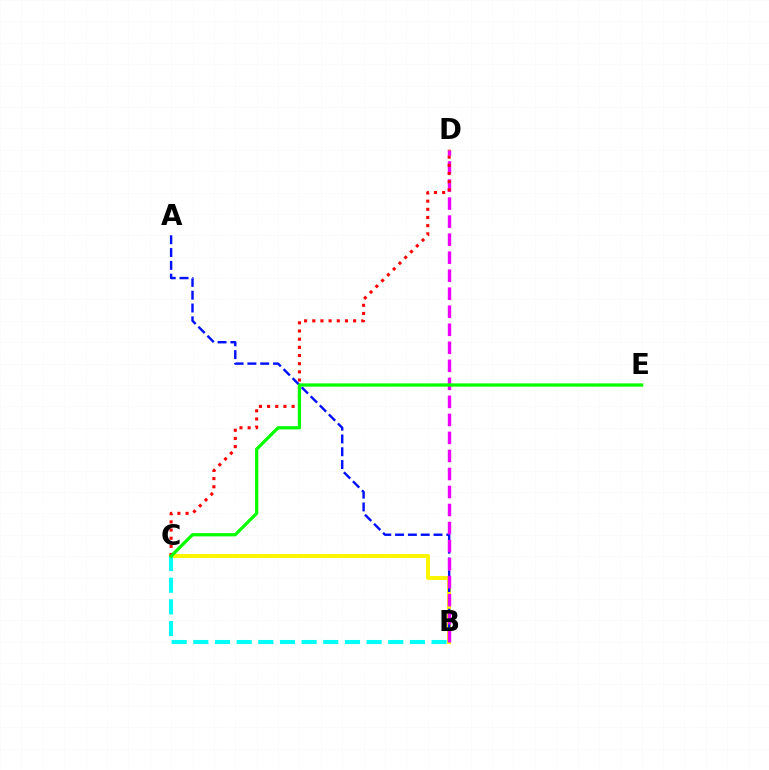{('B', 'C'): [{'color': '#fcf500', 'line_style': 'solid', 'thickness': 2.88}, {'color': '#00fff6', 'line_style': 'dashed', 'thickness': 2.94}], ('A', 'B'): [{'color': '#0010ff', 'line_style': 'dashed', 'thickness': 1.74}], ('B', 'D'): [{'color': '#ee00ff', 'line_style': 'dashed', 'thickness': 2.45}], ('C', 'D'): [{'color': '#ff0000', 'line_style': 'dotted', 'thickness': 2.22}], ('C', 'E'): [{'color': '#08ff00', 'line_style': 'solid', 'thickness': 2.34}]}